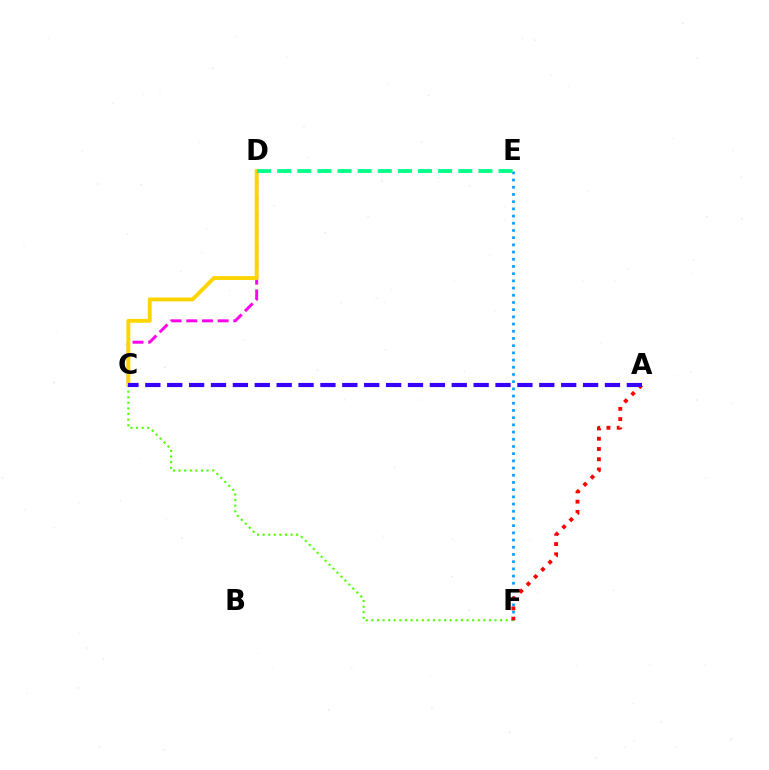{('C', 'D'): [{'color': '#ff00ed', 'line_style': 'dashed', 'thickness': 2.13}, {'color': '#ffd500', 'line_style': 'solid', 'thickness': 2.8}], ('E', 'F'): [{'color': '#009eff', 'line_style': 'dotted', 'thickness': 1.96}], ('D', 'E'): [{'color': '#00ff86', 'line_style': 'dashed', 'thickness': 2.73}], ('C', 'F'): [{'color': '#4fff00', 'line_style': 'dotted', 'thickness': 1.52}], ('A', 'F'): [{'color': '#ff0000', 'line_style': 'dotted', 'thickness': 2.79}], ('A', 'C'): [{'color': '#3700ff', 'line_style': 'dashed', 'thickness': 2.97}]}